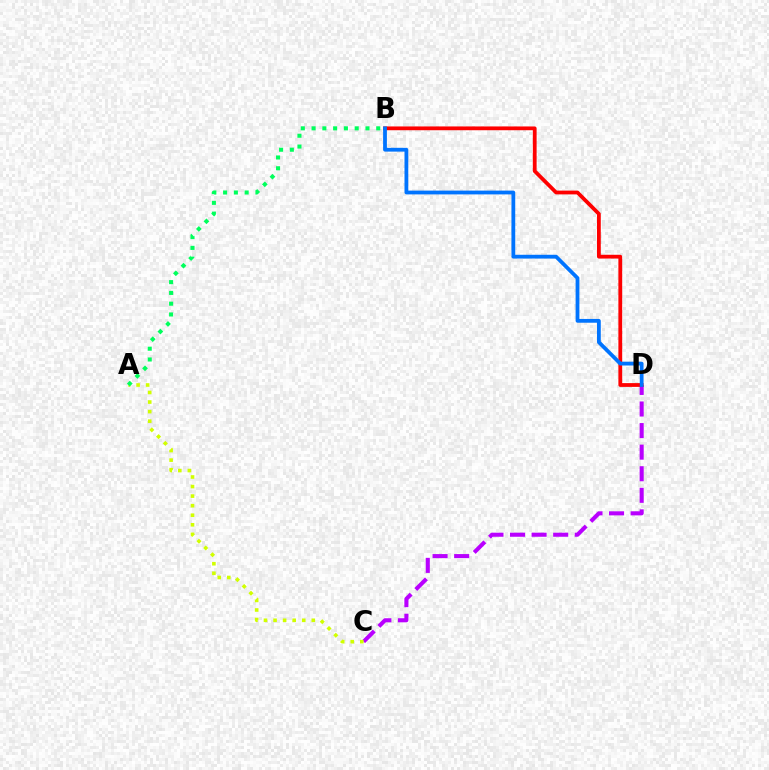{('C', 'D'): [{'color': '#b900ff', 'line_style': 'dashed', 'thickness': 2.93}], ('A', 'C'): [{'color': '#d1ff00', 'line_style': 'dotted', 'thickness': 2.6}], ('B', 'D'): [{'color': '#ff0000', 'line_style': 'solid', 'thickness': 2.72}, {'color': '#0074ff', 'line_style': 'solid', 'thickness': 2.73}], ('A', 'B'): [{'color': '#00ff5c', 'line_style': 'dotted', 'thickness': 2.93}]}